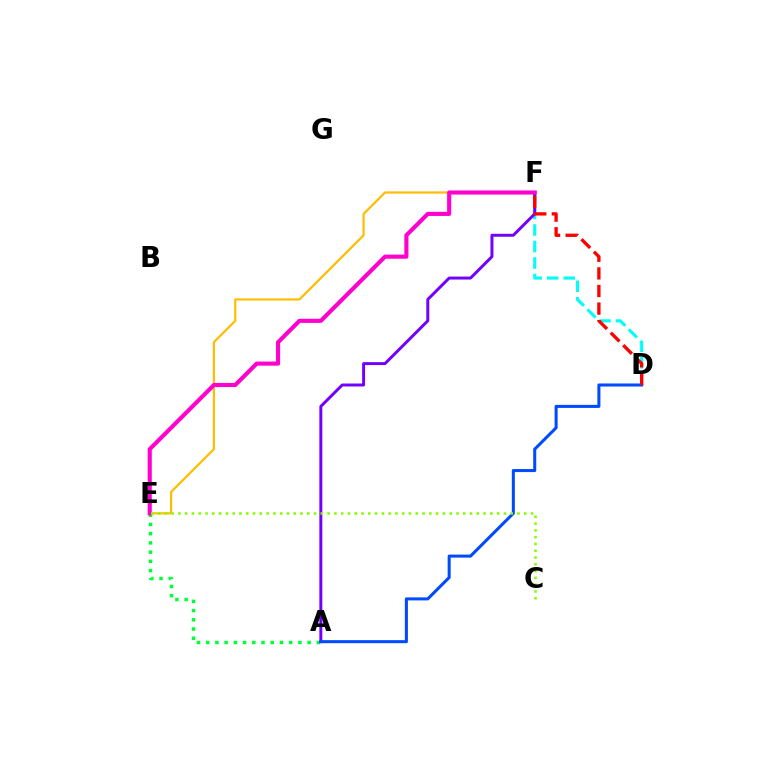{('A', 'E'): [{'color': '#00ff39', 'line_style': 'dotted', 'thickness': 2.51}], ('E', 'F'): [{'color': '#ffbd00', 'line_style': 'solid', 'thickness': 1.58}, {'color': '#ff00cf', 'line_style': 'solid', 'thickness': 2.96}], ('D', 'F'): [{'color': '#00fff6', 'line_style': 'dashed', 'thickness': 2.24}, {'color': '#ff0000', 'line_style': 'dashed', 'thickness': 2.39}], ('A', 'F'): [{'color': '#7200ff', 'line_style': 'solid', 'thickness': 2.13}], ('A', 'D'): [{'color': '#004bff', 'line_style': 'solid', 'thickness': 2.19}], ('C', 'E'): [{'color': '#84ff00', 'line_style': 'dotted', 'thickness': 1.84}]}